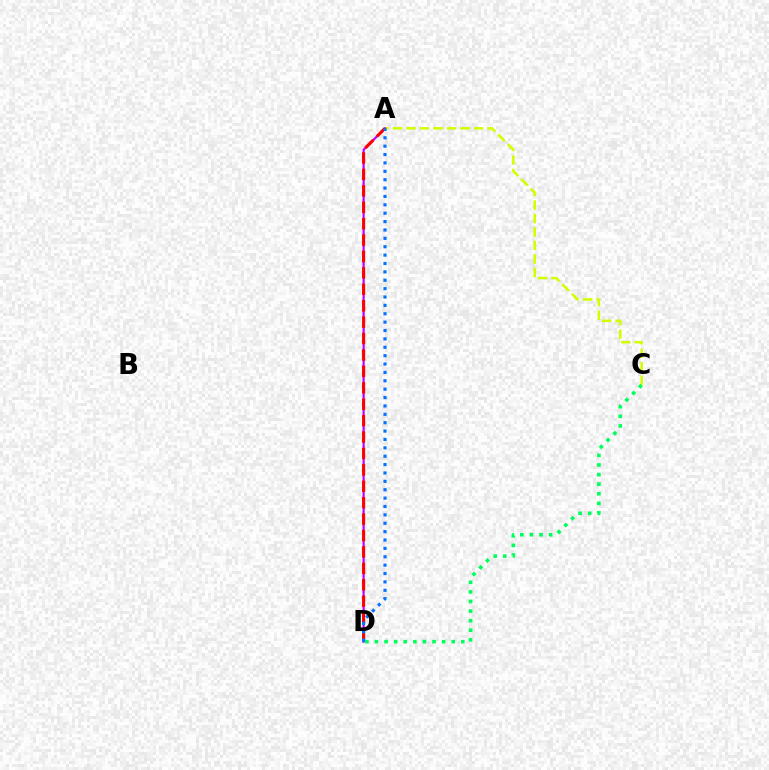{('A', 'C'): [{'color': '#d1ff00', 'line_style': 'dashed', 'thickness': 1.83}], ('A', 'D'): [{'color': '#b900ff', 'line_style': 'solid', 'thickness': 1.55}, {'color': '#ff0000', 'line_style': 'dashed', 'thickness': 2.23}, {'color': '#0074ff', 'line_style': 'dotted', 'thickness': 2.28}], ('C', 'D'): [{'color': '#00ff5c', 'line_style': 'dotted', 'thickness': 2.61}]}